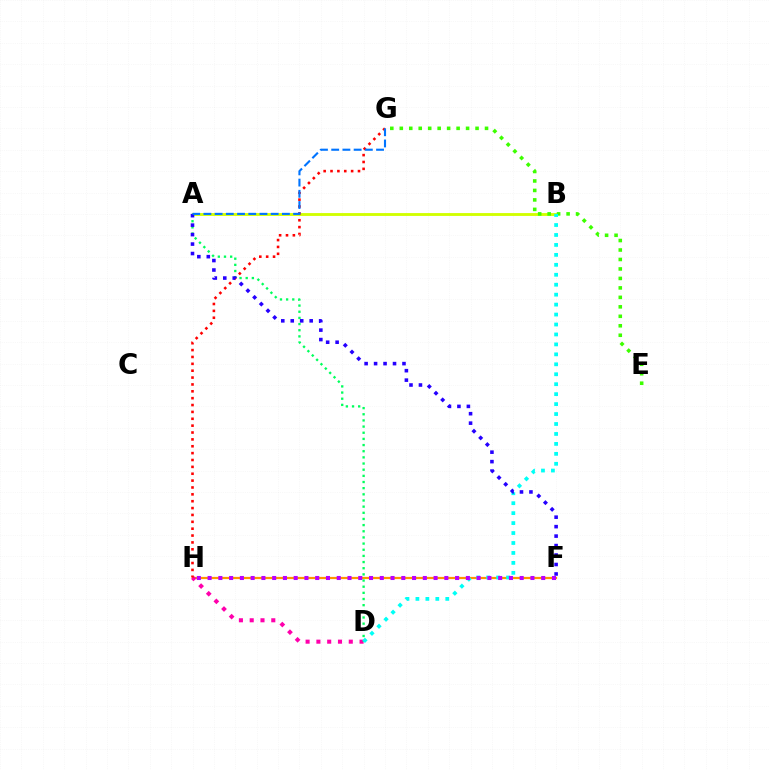{('F', 'H'): [{'color': '#ff9400', 'line_style': 'solid', 'thickness': 1.59}, {'color': '#b900ff', 'line_style': 'dotted', 'thickness': 2.92}], ('D', 'H'): [{'color': '#ff00ac', 'line_style': 'dotted', 'thickness': 2.93}], ('A', 'B'): [{'color': '#d1ff00', 'line_style': 'solid', 'thickness': 2.06}], ('A', 'D'): [{'color': '#00ff5c', 'line_style': 'dotted', 'thickness': 1.67}], ('E', 'G'): [{'color': '#3dff00', 'line_style': 'dotted', 'thickness': 2.57}], ('B', 'D'): [{'color': '#00fff6', 'line_style': 'dotted', 'thickness': 2.7}], ('G', 'H'): [{'color': '#ff0000', 'line_style': 'dotted', 'thickness': 1.87}], ('A', 'F'): [{'color': '#2500ff', 'line_style': 'dotted', 'thickness': 2.57}], ('A', 'G'): [{'color': '#0074ff', 'line_style': 'dashed', 'thickness': 1.52}]}